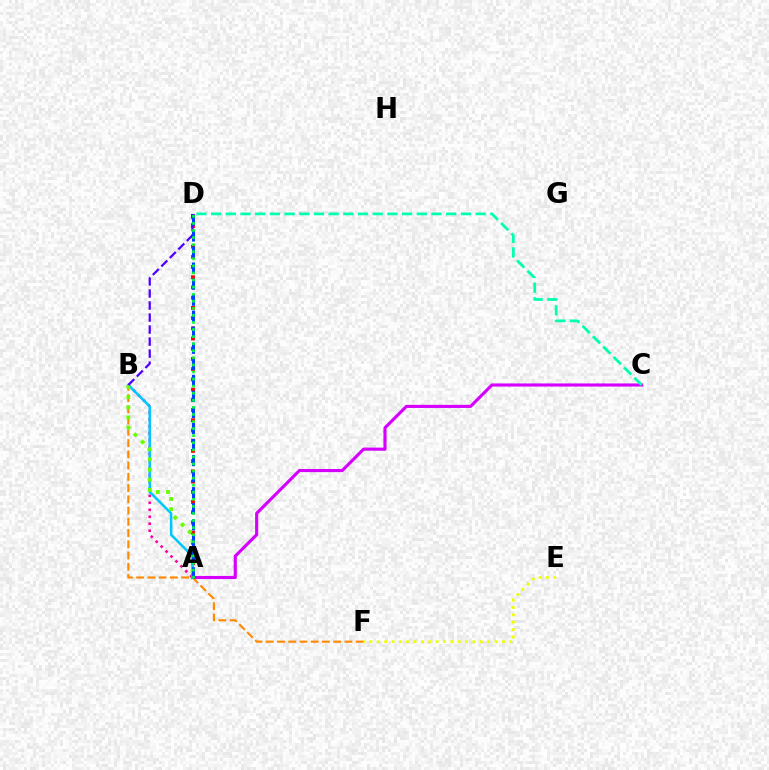{('A', 'D'): [{'color': '#ff0000', 'line_style': 'dotted', 'thickness': 2.78}, {'color': '#003fff', 'line_style': 'dashed', 'thickness': 2.18}, {'color': '#00ff27', 'line_style': 'dotted', 'thickness': 1.92}], ('A', 'C'): [{'color': '#d600ff', 'line_style': 'solid', 'thickness': 2.25}], ('A', 'B'): [{'color': '#ff00a0', 'line_style': 'dotted', 'thickness': 1.89}, {'color': '#00c7ff', 'line_style': 'solid', 'thickness': 1.83}, {'color': '#66ff00', 'line_style': 'dotted', 'thickness': 2.76}], ('B', 'F'): [{'color': '#ff8800', 'line_style': 'dashed', 'thickness': 1.53}], ('C', 'D'): [{'color': '#00ffaf', 'line_style': 'dashed', 'thickness': 2.0}], ('E', 'F'): [{'color': '#eeff00', 'line_style': 'dotted', 'thickness': 2.0}], ('B', 'D'): [{'color': '#4f00ff', 'line_style': 'dashed', 'thickness': 1.63}]}